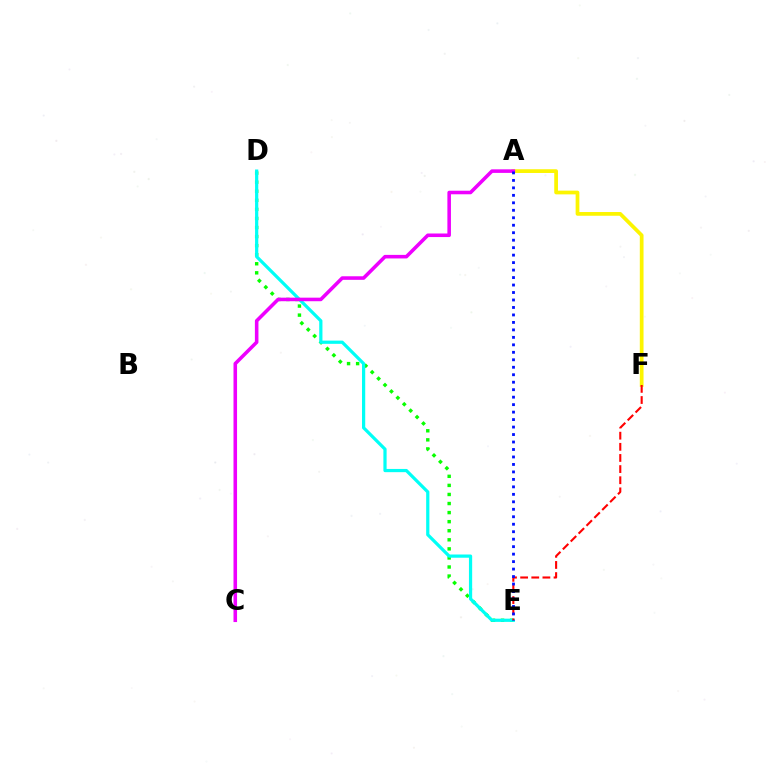{('D', 'E'): [{'color': '#08ff00', 'line_style': 'dotted', 'thickness': 2.46}, {'color': '#00fff6', 'line_style': 'solid', 'thickness': 2.32}], ('A', 'F'): [{'color': '#fcf500', 'line_style': 'solid', 'thickness': 2.69}], ('E', 'F'): [{'color': '#ff0000', 'line_style': 'dashed', 'thickness': 1.51}], ('A', 'C'): [{'color': '#ee00ff', 'line_style': 'solid', 'thickness': 2.56}], ('A', 'E'): [{'color': '#0010ff', 'line_style': 'dotted', 'thickness': 2.03}]}